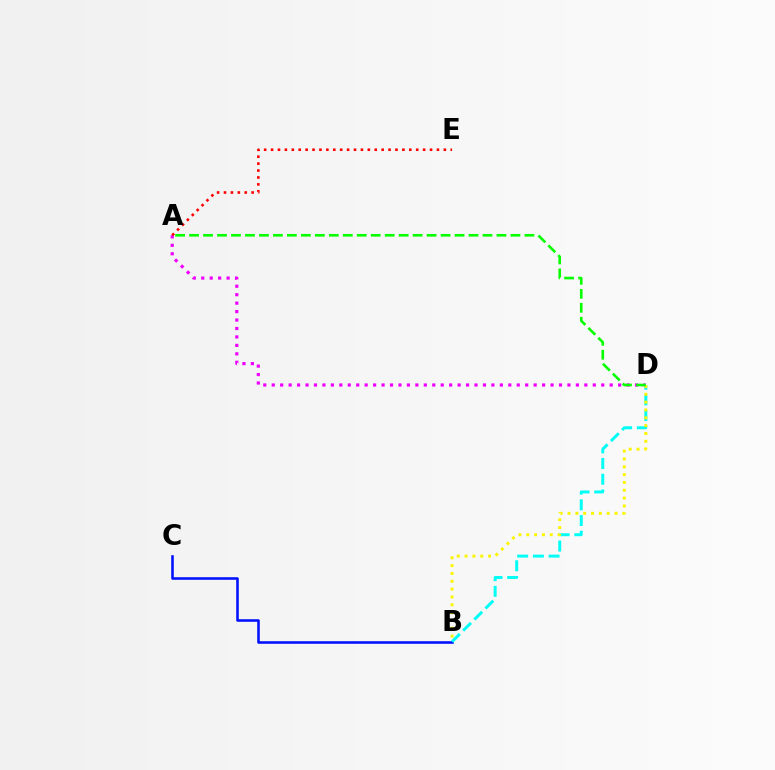{('B', 'C'): [{'color': '#0010ff', 'line_style': 'solid', 'thickness': 1.84}], ('A', 'D'): [{'color': '#ee00ff', 'line_style': 'dotted', 'thickness': 2.3}, {'color': '#08ff00', 'line_style': 'dashed', 'thickness': 1.9}], ('B', 'D'): [{'color': '#00fff6', 'line_style': 'dashed', 'thickness': 2.13}, {'color': '#fcf500', 'line_style': 'dotted', 'thickness': 2.13}], ('A', 'E'): [{'color': '#ff0000', 'line_style': 'dotted', 'thickness': 1.88}]}